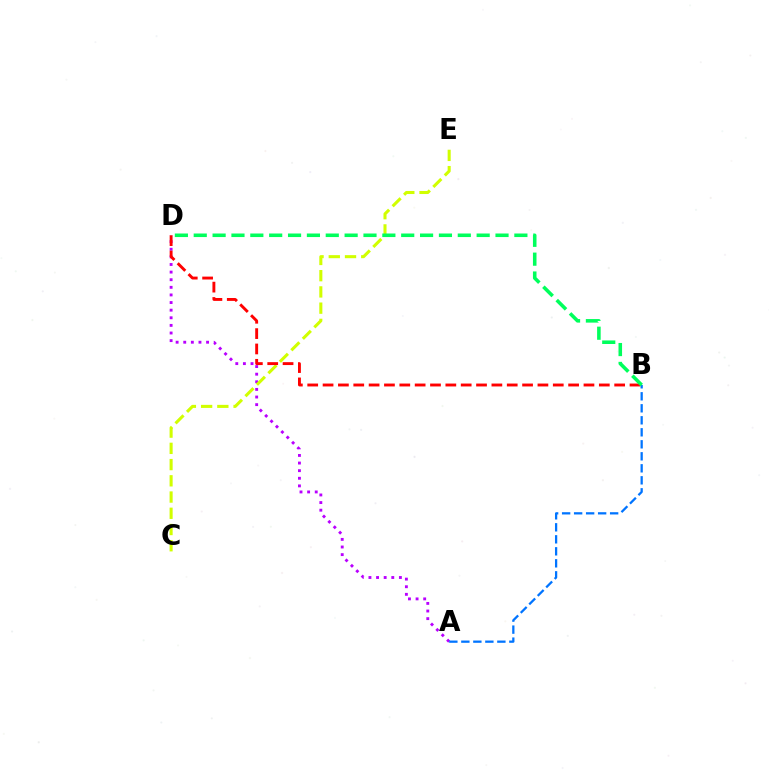{('A', 'D'): [{'color': '#b900ff', 'line_style': 'dotted', 'thickness': 2.07}], ('A', 'B'): [{'color': '#0074ff', 'line_style': 'dashed', 'thickness': 1.63}], ('C', 'E'): [{'color': '#d1ff00', 'line_style': 'dashed', 'thickness': 2.21}], ('B', 'D'): [{'color': '#ff0000', 'line_style': 'dashed', 'thickness': 2.08}, {'color': '#00ff5c', 'line_style': 'dashed', 'thickness': 2.56}]}